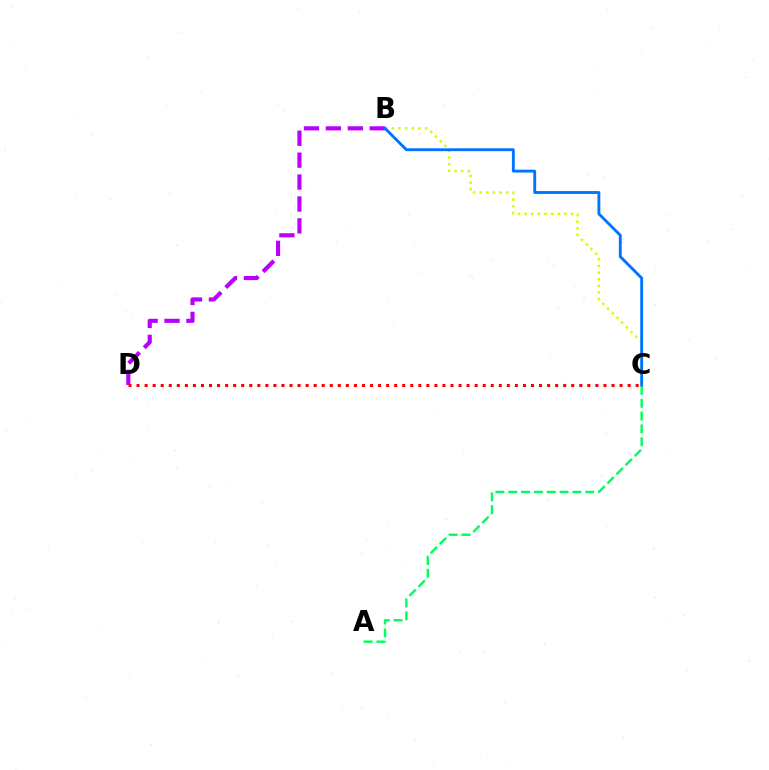{('A', 'C'): [{'color': '#00ff5c', 'line_style': 'dashed', 'thickness': 1.74}], ('B', 'C'): [{'color': '#d1ff00', 'line_style': 'dotted', 'thickness': 1.8}, {'color': '#0074ff', 'line_style': 'solid', 'thickness': 2.07}], ('B', 'D'): [{'color': '#b900ff', 'line_style': 'dashed', 'thickness': 2.98}], ('C', 'D'): [{'color': '#ff0000', 'line_style': 'dotted', 'thickness': 2.19}]}